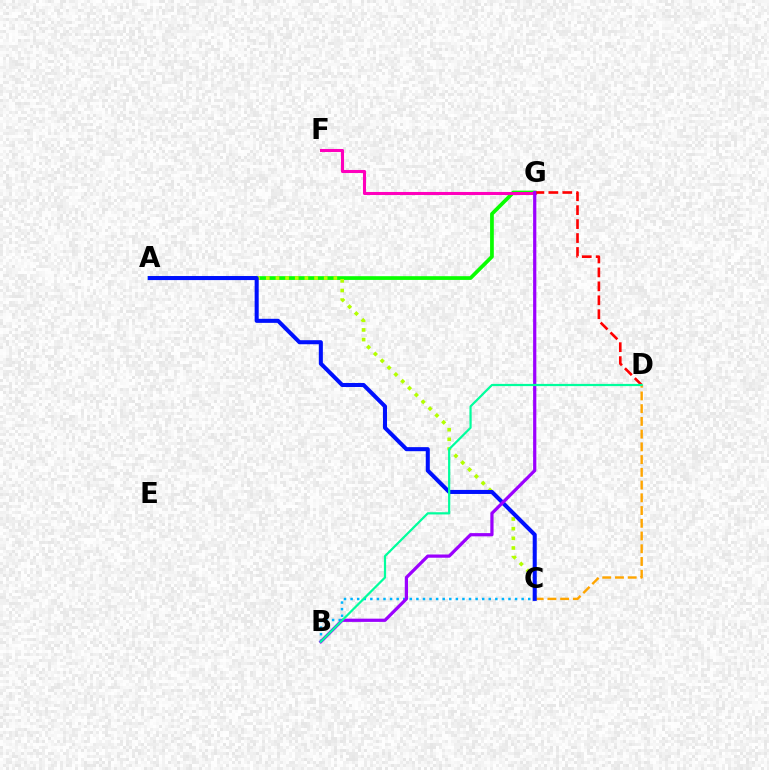{('B', 'C'): [{'color': '#00b5ff', 'line_style': 'dotted', 'thickness': 1.79}], ('A', 'G'): [{'color': '#08ff00', 'line_style': 'solid', 'thickness': 2.69}], ('F', 'G'): [{'color': '#ff00bd', 'line_style': 'solid', 'thickness': 2.2}], ('A', 'C'): [{'color': '#b3ff00', 'line_style': 'dotted', 'thickness': 2.62}, {'color': '#0010ff', 'line_style': 'solid', 'thickness': 2.92}], ('C', 'D'): [{'color': '#ffa500', 'line_style': 'dashed', 'thickness': 1.73}], ('D', 'G'): [{'color': '#ff0000', 'line_style': 'dashed', 'thickness': 1.89}], ('B', 'G'): [{'color': '#9b00ff', 'line_style': 'solid', 'thickness': 2.32}], ('B', 'D'): [{'color': '#00ff9d', 'line_style': 'solid', 'thickness': 1.59}]}